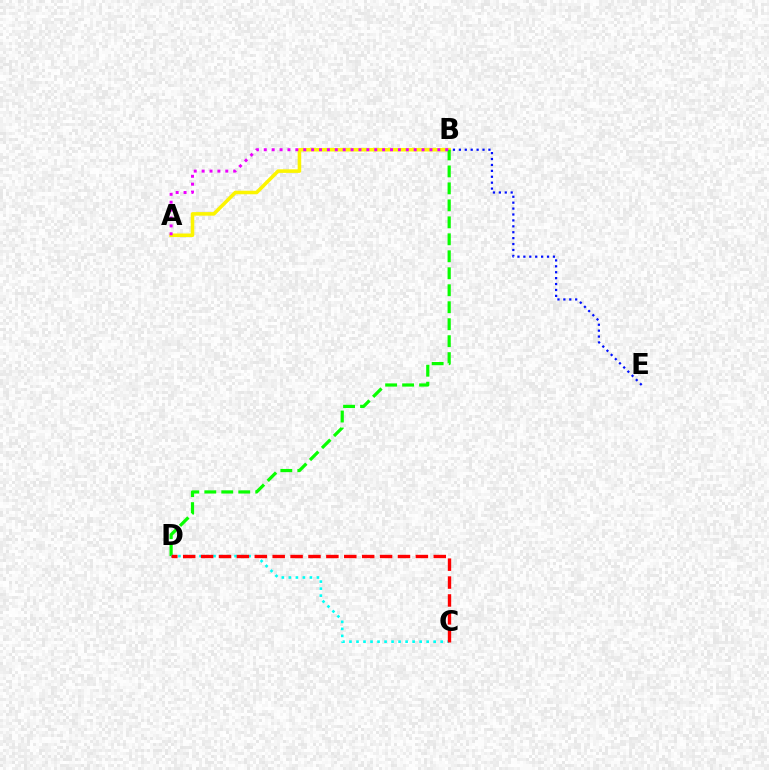{('B', 'E'): [{'color': '#0010ff', 'line_style': 'dotted', 'thickness': 1.61}], ('A', 'B'): [{'color': '#fcf500', 'line_style': 'solid', 'thickness': 2.56}, {'color': '#ee00ff', 'line_style': 'dotted', 'thickness': 2.14}], ('B', 'D'): [{'color': '#08ff00', 'line_style': 'dashed', 'thickness': 2.31}], ('C', 'D'): [{'color': '#00fff6', 'line_style': 'dotted', 'thickness': 1.91}, {'color': '#ff0000', 'line_style': 'dashed', 'thickness': 2.43}]}